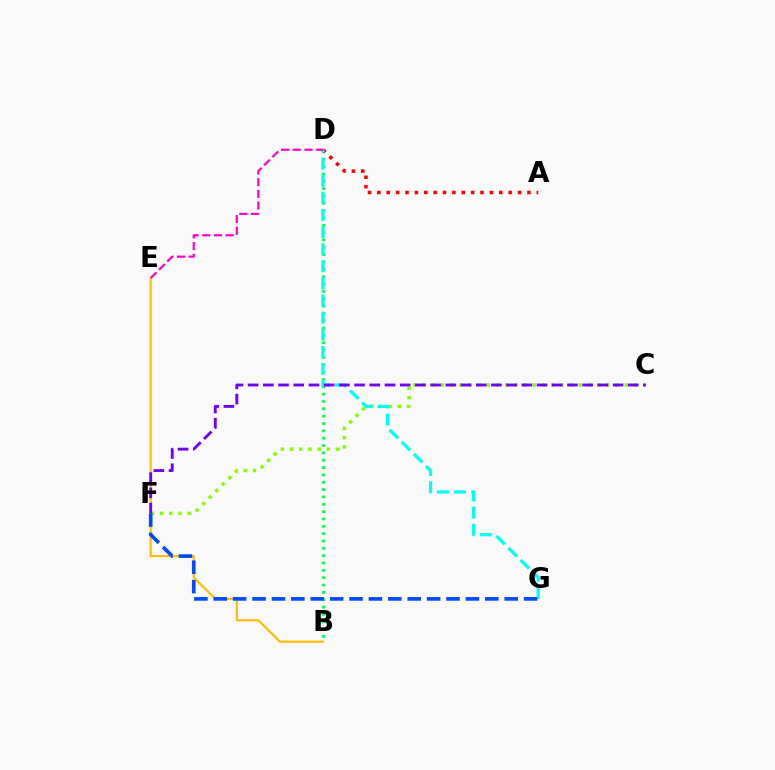{('B', 'D'): [{'color': '#00ff39', 'line_style': 'dotted', 'thickness': 1.99}], ('B', 'E'): [{'color': '#ffbd00', 'line_style': 'solid', 'thickness': 1.57}], ('C', 'F'): [{'color': '#84ff00', 'line_style': 'dotted', 'thickness': 2.5}, {'color': '#7200ff', 'line_style': 'dashed', 'thickness': 2.07}], ('A', 'D'): [{'color': '#ff0000', 'line_style': 'dotted', 'thickness': 2.55}], ('D', 'G'): [{'color': '#00fff6', 'line_style': 'dashed', 'thickness': 2.32}], ('D', 'E'): [{'color': '#ff00cf', 'line_style': 'dashed', 'thickness': 1.59}], ('F', 'G'): [{'color': '#004bff', 'line_style': 'dashed', 'thickness': 2.63}]}